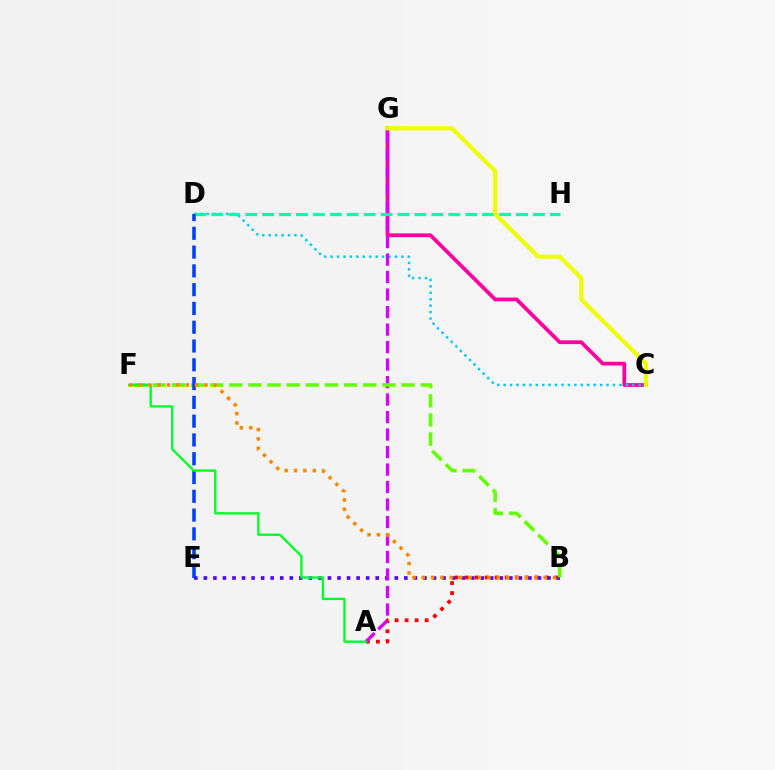{('C', 'G'): [{'color': '#ff00a0', 'line_style': 'solid', 'thickness': 2.71}, {'color': '#eeff00', 'line_style': 'solid', 'thickness': 2.98}], ('A', 'B'): [{'color': '#ff0000', 'line_style': 'dotted', 'thickness': 2.72}], ('B', 'E'): [{'color': '#4f00ff', 'line_style': 'dotted', 'thickness': 2.59}], ('C', 'D'): [{'color': '#00c7ff', 'line_style': 'dotted', 'thickness': 1.75}], ('D', 'H'): [{'color': '#00ffaf', 'line_style': 'dashed', 'thickness': 2.3}], ('A', 'G'): [{'color': '#d600ff', 'line_style': 'dashed', 'thickness': 2.38}], ('B', 'F'): [{'color': '#66ff00', 'line_style': 'dashed', 'thickness': 2.6}, {'color': '#ff8800', 'line_style': 'dotted', 'thickness': 2.55}], ('D', 'E'): [{'color': '#003fff', 'line_style': 'dashed', 'thickness': 2.55}], ('A', 'F'): [{'color': '#00ff27', 'line_style': 'solid', 'thickness': 1.67}]}